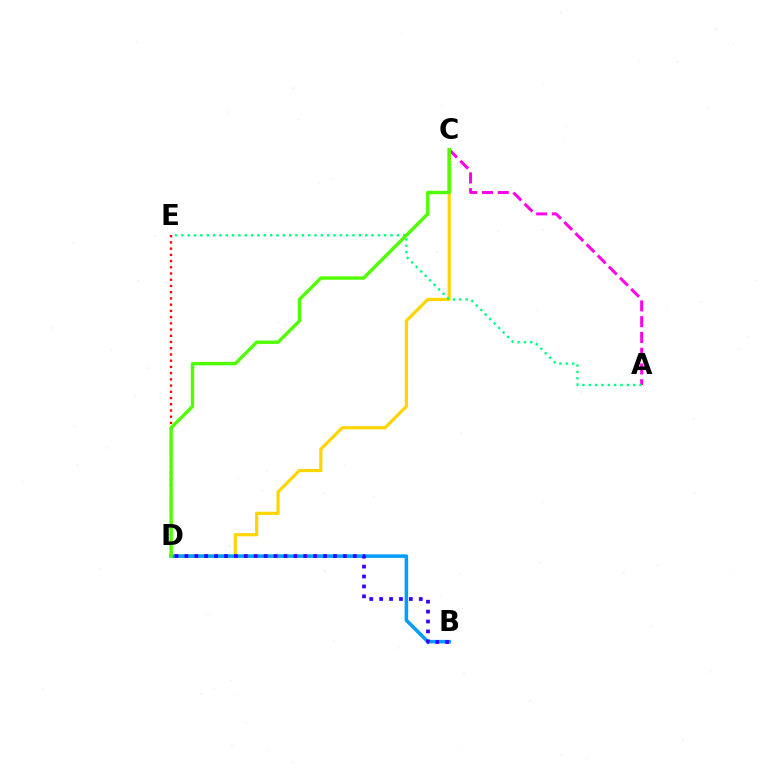{('A', 'C'): [{'color': '#ff00ed', 'line_style': 'dashed', 'thickness': 2.14}], ('C', 'D'): [{'color': '#ffd500', 'line_style': 'solid', 'thickness': 2.29}, {'color': '#4fff00', 'line_style': 'solid', 'thickness': 2.43}], ('B', 'D'): [{'color': '#009eff', 'line_style': 'solid', 'thickness': 2.55}, {'color': '#3700ff', 'line_style': 'dotted', 'thickness': 2.69}], ('D', 'E'): [{'color': '#ff0000', 'line_style': 'dotted', 'thickness': 1.69}], ('A', 'E'): [{'color': '#00ff86', 'line_style': 'dotted', 'thickness': 1.72}]}